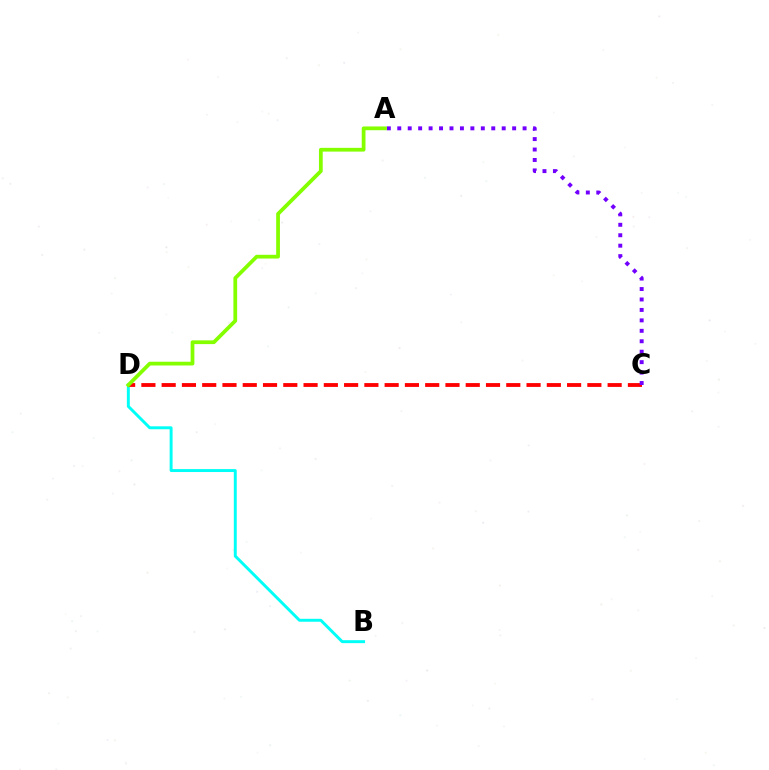{('B', 'D'): [{'color': '#00fff6', 'line_style': 'solid', 'thickness': 2.12}], ('C', 'D'): [{'color': '#ff0000', 'line_style': 'dashed', 'thickness': 2.75}], ('A', 'C'): [{'color': '#7200ff', 'line_style': 'dotted', 'thickness': 2.84}], ('A', 'D'): [{'color': '#84ff00', 'line_style': 'solid', 'thickness': 2.7}]}